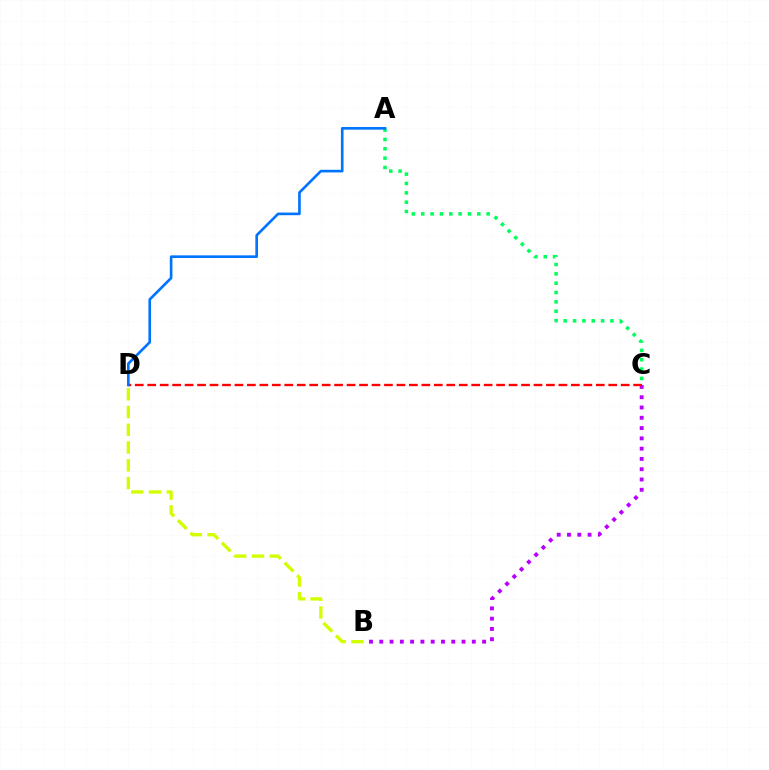{('B', 'C'): [{'color': '#b900ff', 'line_style': 'dotted', 'thickness': 2.79}], ('A', 'C'): [{'color': '#00ff5c', 'line_style': 'dotted', 'thickness': 2.54}], ('C', 'D'): [{'color': '#ff0000', 'line_style': 'dashed', 'thickness': 1.69}], ('A', 'D'): [{'color': '#0074ff', 'line_style': 'solid', 'thickness': 1.9}], ('B', 'D'): [{'color': '#d1ff00', 'line_style': 'dashed', 'thickness': 2.41}]}